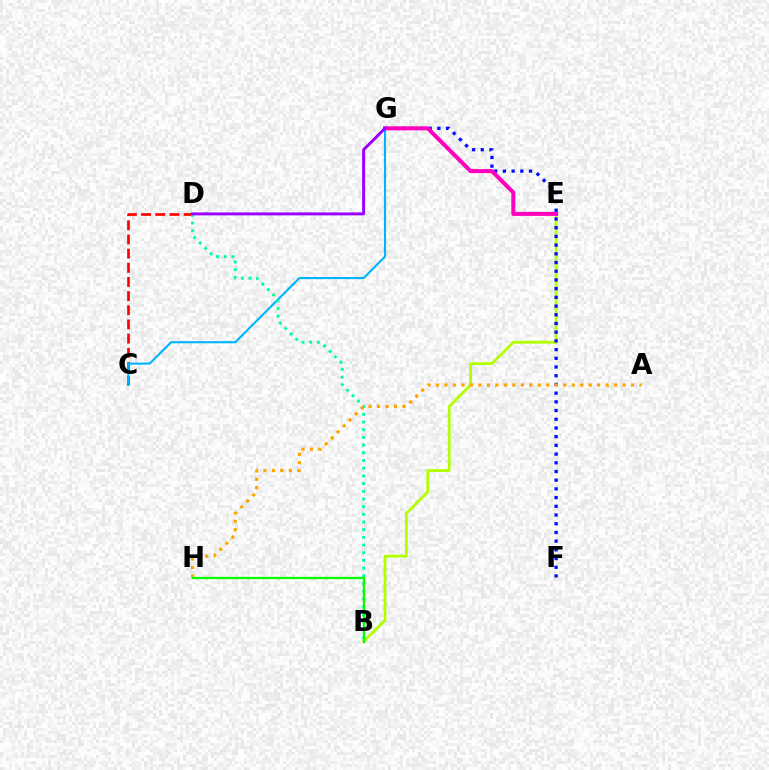{('B', 'E'): [{'color': '#b3ff00', 'line_style': 'solid', 'thickness': 2.02}], ('C', 'D'): [{'color': '#ff0000', 'line_style': 'dashed', 'thickness': 1.92}], ('F', 'G'): [{'color': '#0010ff', 'line_style': 'dotted', 'thickness': 2.37}], ('C', 'G'): [{'color': '#00b5ff', 'line_style': 'solid', 'thickness': 1.53}], ('B', 'D'): [{'color': '#00ff9d', 'line_style': 'dotted', 'thickness': 2.09}], ('A', 'H'): [{'color': '#ffa500', 'line_style': 'dotted', 'thickness': 2.3}], ('B', 'H'): [{'color': '#08ff00', 'line_style': 'solid', 'thickness': 1.64}], ('E', 'G'): [{'color': '#ff00bd', 'line_style': 'solid', 'thickness': 2.89}], ('D', 'G'): [{'color': '#9b00ff', 'line_style': 'solid', 'thickness': 2.13}]}